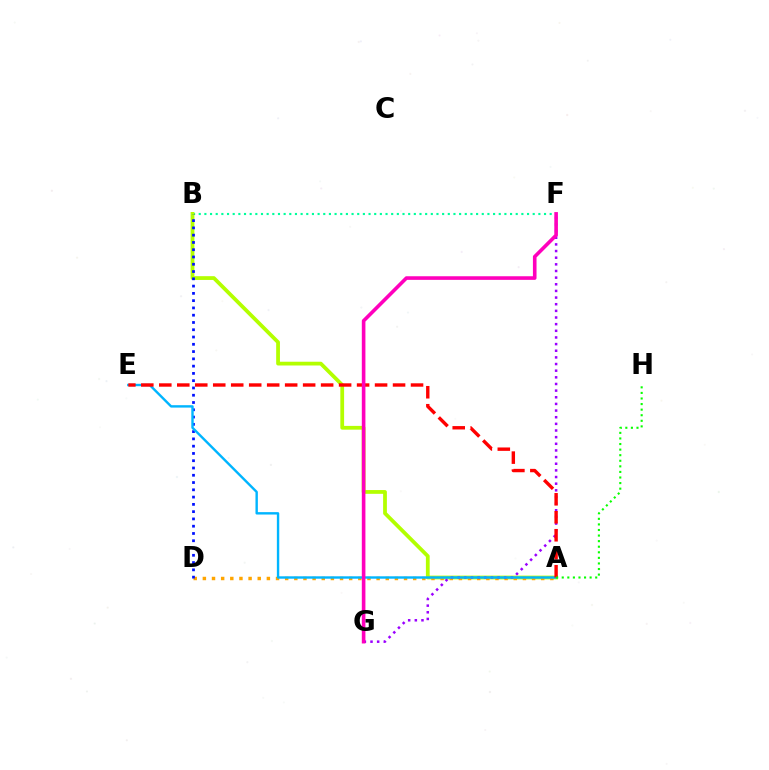{('B', 'F'): [{'color': '#00ff9d', 'line_style': 'dotted', 'thickness': 1.54}], ('A', 'B'): [{'color': '#b3ff00', 'line_style': 'solid', 'thickness': 2.71}], ('A', 'D'): [{'color': '#ffa500', 'line_style': 'dotted', 'thickness': 2.48}], ('F', 'G'): [{'color': '#9b00ff', 'line_style': 'dotted', 'thickness': 1.81}, {'color': '#ff00bd', 'line_style': 'solid', 'thickness': 2.6}], ('B', 'D'): [{'color': '#0010ff', 'line_style': 'dotted', 'thickness': 1.98}], ('A', 'E'): [{'color': '#00b5ff', 'line_style': 'solid', 'thickness': 1.73}, {'color': '#ff0000', 'line_style': 'dashed', 'thickness': 2.44}], ('A', 'H'): [{'color': '#08ff00', 'line_style': 'dotted', 'thickness': 1.52}]}